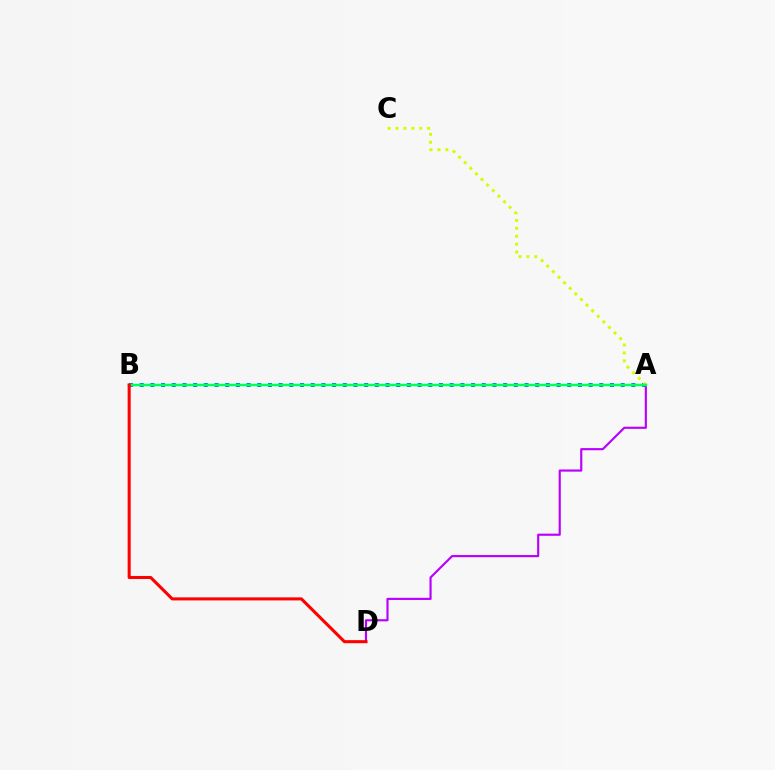{('A', 'B'): [{'color': '#0074ff', 'line_style': 'dotted', 'thickness': 2.9}, {'color': '#00ff5c', 'line_style': 'solid', 'thickness': 1.8}], ('A', 'C'): [{'color': '#d1ff00', 'line_style': 'dotted', 'thickness': 2.15}], ('A', 'D'): [{'color': '#b900ff', 'line_style': 'solid', 'thickness': 1.55}], ('B', 'D'): [{'color': '#ff0000', 'line_style': 'solid', 'thickness': 2.21}]}